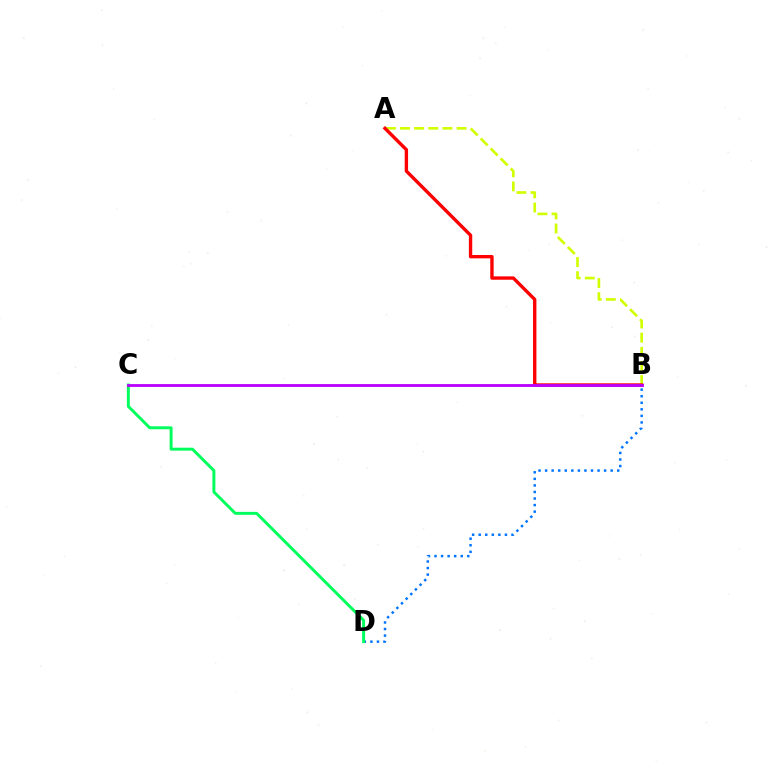{('B', 'D'): [{'color': '#0074ff', 'line_style': 'dotted', 'thickness': 1.78}], ('A', 'B'): [{'color': '#d1ff00', 'line_style': 'dashed', 'thickness': 1.92}, {'color': '#ff0000', 'line_style': 'solid', 'thickness': 2.43}], ('C', 'D'): [{'color': '#00ff5c', 'line_style': 'solid', 'thickness': 2.12}], ('B', 'C'): [{'color': '#b900ff', 'line_style': 'solid', 'thickness': 2.03}]}